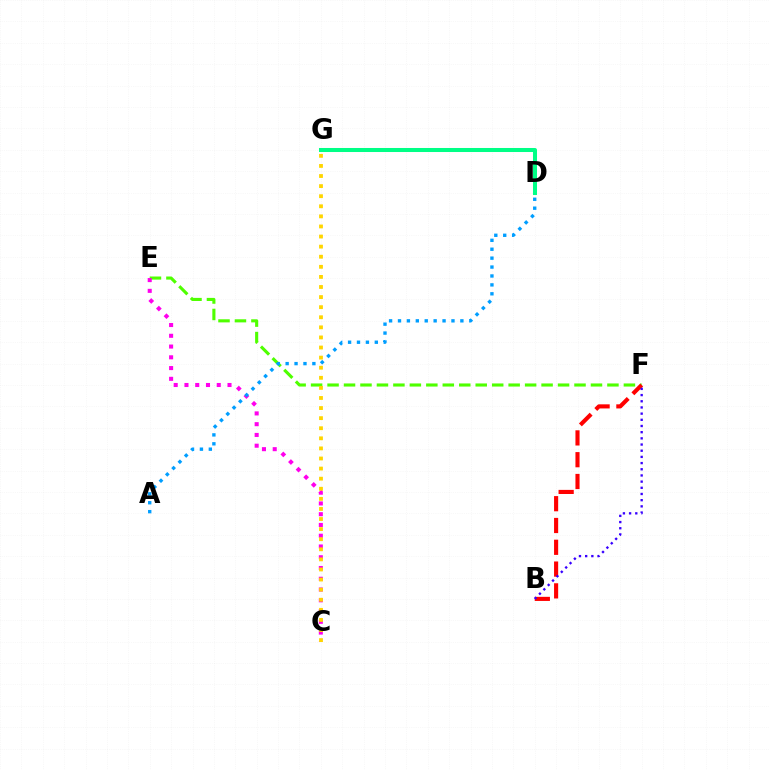{('E', 'F'): [{'color': '#4fff00', 'line_style': 'dashed', 'thickness': 2.24}], ('B', 'F'): [{'color': '#ff0000', 'line_style': 'dashed', 'thickness': 2.96}, {'color': '#3700ff', 'line_style': 'dotted', 'thickness': 1.68}], ('C', 'E'): [{'color': '#ff00ed', 'line_style': 'dotted', 'thickness': 2.92}], ('D', 'G'): [{'color': '#00ff86', 'line_style': 'solid', 'thickness': 2.9}], ('C', 'G'): [{'color': '#ffd500', 'line_style': 'dotted', 'thickness': 2.74}], ('A', 'D'): [{'color': '#009eff', 'line_style': 'dotted', 'thickness': 2.42}]}